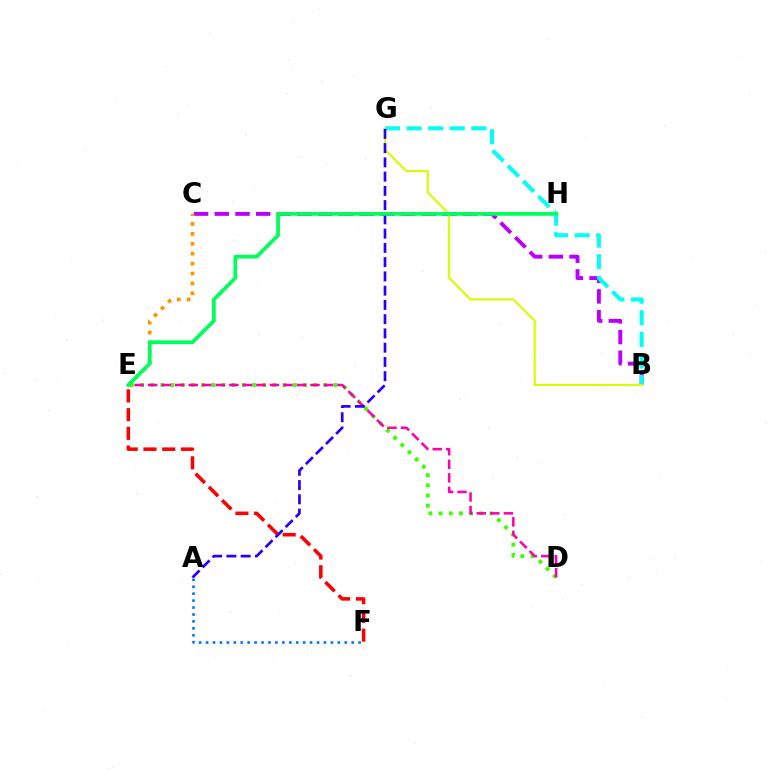{('D', 'E'): [{'color': '#3dff00', 'line_style': 'dotted', 'thickness': 2.77}, {'color': '#ff00ac', 'line_style': 'dashed', 'thickness': 1.84}], ('B', 'C'): [{'color': '#b900ff', 'line_style': 'dashed', 'thickness': 2.81}], ('B', 'G'): [{'color': '#00fff6', 'line_style': 'dashed', 'thickness': 2.93}, {'color': '#d1ff00', 'line_style': 'solid', 'thickness': 1.52}], ('E', 'F'): [{'color': '#ff0000', 'line_style': 'dashed', 'thickness': 2.54}], ('A', 'G'): [{'color': '#2500ff', 'line_style': 'dashed', 'thickness': 1.94}], ('C', 'E'): [{'color': '#ff9400', 'line_style': 'dotted', 'thickness': 2.69}], ('E', 'H'): [{'color': '#00ff5c', 'line_style': 'solid', 'thickness': 2.69}], ('A', 'F'): [{'color': '#0074ff', 'line_style': 'dotted', 'thickness': 1.88}]}